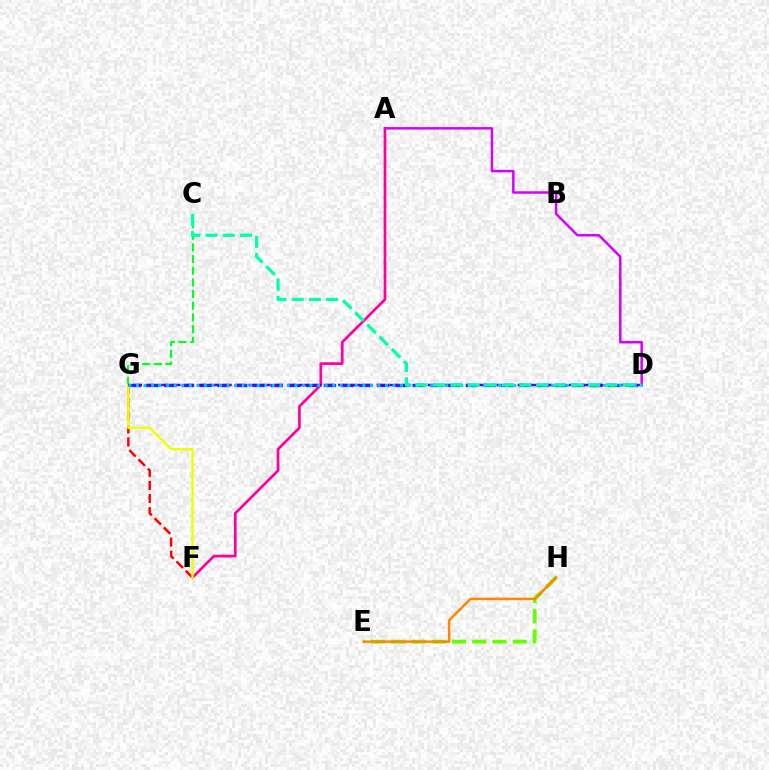{('D', 'G'): [{'color': '#003fff', 'line_style': 'dashed', 'thickness': 2.41}, {'color': '#4f00ff', 'line_style': 'dashed', 'thickness': 1.74}, {'color': '#00c7ff', 'line_style': 'dotted', 'thickness': 2.05}], ('E', 'H'): [{'color': '#66ff00', 'line_style': 'dashed', 'thickness': 2.75}, {'color': '#ff8800', 'line_style': 'solid', 'thickness': 1.83}], ('A', 'D'): [{'color': '#d600ff', 'line_style': 'solid', 'thickness': 1.8}], ('F', 'G'): [{'color': '#ff0000', 'line_style': 'dashed', 'thickness': 1.78}, {'color': '#eeff00', 'line_style': 'solid', 'thickness': 1.75}], ('A', 'F'): [{'color': '#ff00a0', 'line_style': 'solid', 'thickness': 1.96}], ('C', 'G'): [{'color': '#00ff27', 'line_style': 'dashed', 'thickness': 1.59}], ('C', 'D'): [{'color': '#00ffaf', 'line_style': 'dashed', 'thickness': 2.34}]}